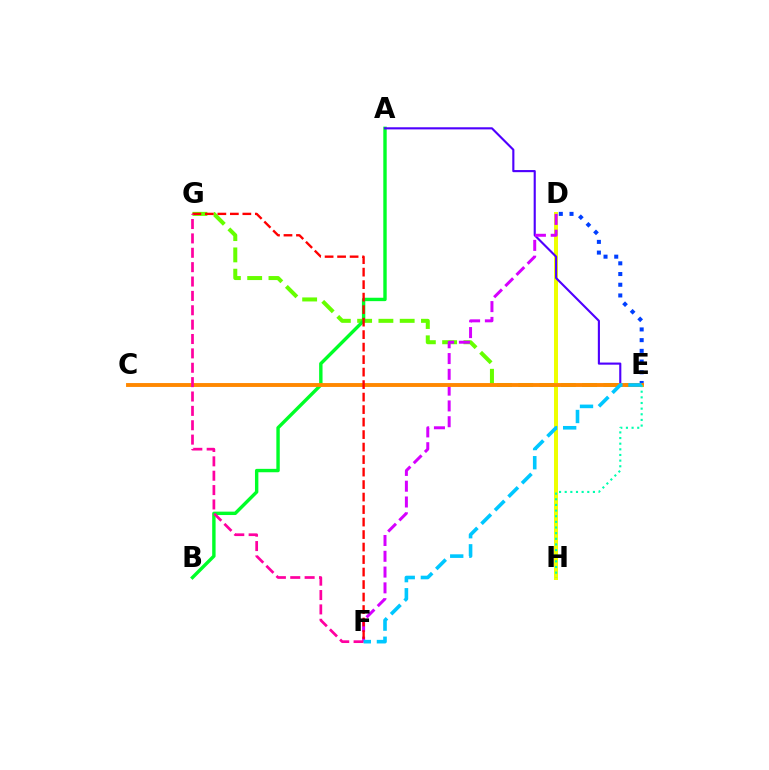{('D', 'H'): [{'color': '#eeff00', 'line_style': 'solid', 'thickness': 2.86}], ('E', 'G'): [{'color': '#66ff00', 'line_style': 'dashed', 'thickness': 2.89}], ('D', 'E'): [{'color': '#003fff', 'line_style': 'dotted', 'thickness': 2.91}], ('A', 'B'): [{'color': '#00ff27', 'line_style': 'solid', 'thickness': 2.45}], ('A', 'E'): [{'color': '#4f00ff', 'line_style': 'solid', 'thickness': 1.53}], ('D', 'F'): [{'color': '#d600ff', 'line_style': 'dashed', 'thickness': 2.14}], ('C', 'E'): [{'color': '#ff8800', 'line_style': 'solid', 'thickness': 2.79}], ('F', 'G'): [{'color': '#ff0000', 'line_style': 'dashed', 'thickness': 1.7}, {'color': '#ff00a0', 'line_style': 'dashed', 'thickness': 1.95}], ('E', 'H'): [{'color': '#00ffaf', 'line_style': 'dotted', 'thickness': 1.53}], ('E', 'F'): [{'color': '#00c7ff', 'line_style': 'dashed', 'thickness': 2.6}]}